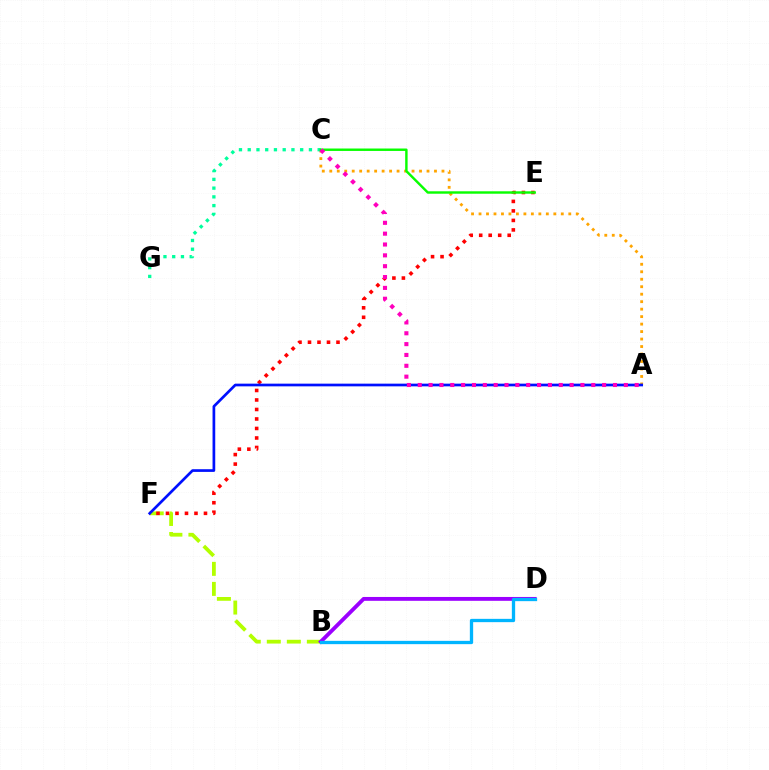{('B', 'F'): [{'color': '#b3ff00', 'line_style': 'dashed', 'thickness': 2.72}], ('E', 'F'): [{'color': '#ff0000', 'line_style': 'dotted', 'thickness': 2.58}], ('A', 'C'): [{'color': '#ffa500', 'line_style': 'dotted', 'thickness': 2.03}, {'color': '#ff00bd', 'line_style': 'dotted', 'thickness': 2.95}], ('B', 'D'): [{'color': '#9b00ff', 'line_style': 'solid', 'thickness': 2.77}, {'color': '#00b5ff', 'line_style': 'solid', 'thickness': 2.38}], ('C', 'G'): [{'color': '#00ff9d', 'line_style': 'dotted', 'thickness': 2.38}], ('C', 'E'): [{'color': '#08ff00', 'line_style': 'solid', 'thickness': 1.75}], ('A', 'F'): [{'color': '#0010ff', 'line_style': 'solid', 'thickness': 1.94}]}